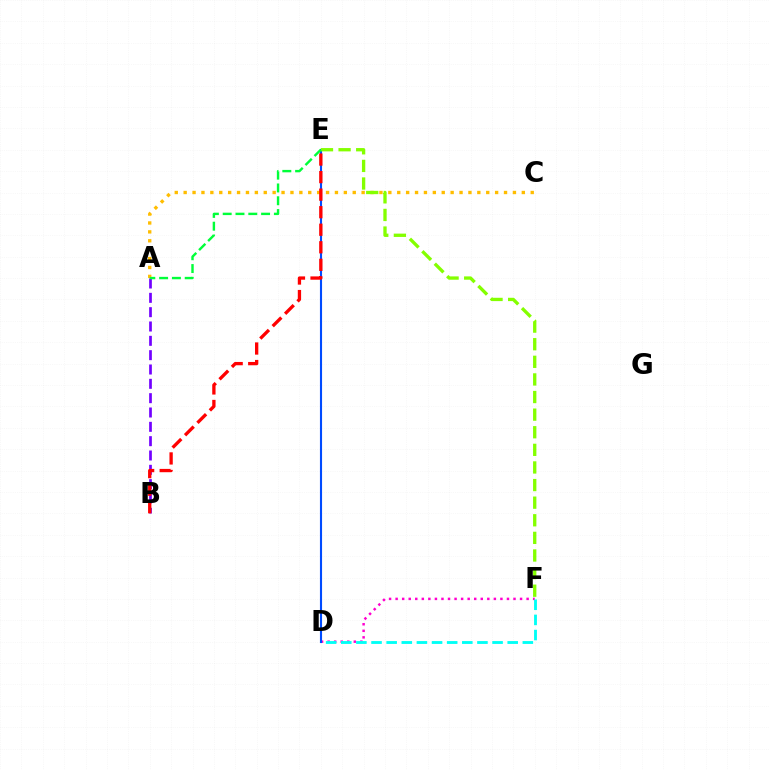{('D', 'F'): [{'color': '#ff00cf', 'line_style': 'dotted', 'thickness': 1.78}, {'color': '#00fff6', 'line_style': 'dashed', 'thickness': 2.06}], ('D', 'E'): [{'color': '#004bff', 'line_style': 'solid', 'thickness': 1.52}], ('A', 'C'): [{'color': '#ffbd00', 'line_style': 'dotted', 'thickness': 2.42}], ('A', 'B'): [{'color': '#7200ff', 'line_style': 'dashed', 'thickness': 1.95}], ('B', 'E'): [{'color': '#ff0000', 'line_style': 'dashed', 'thickness': 2.38}], ('E', 'F'): [{'color': '#84ff00', 'line_style': 'dashed', 'thickness': 2.39}], ('A', 'E'): [{'color': '#00ff39', 'line_style': 'dashed', 'thickness': 1.74}]}